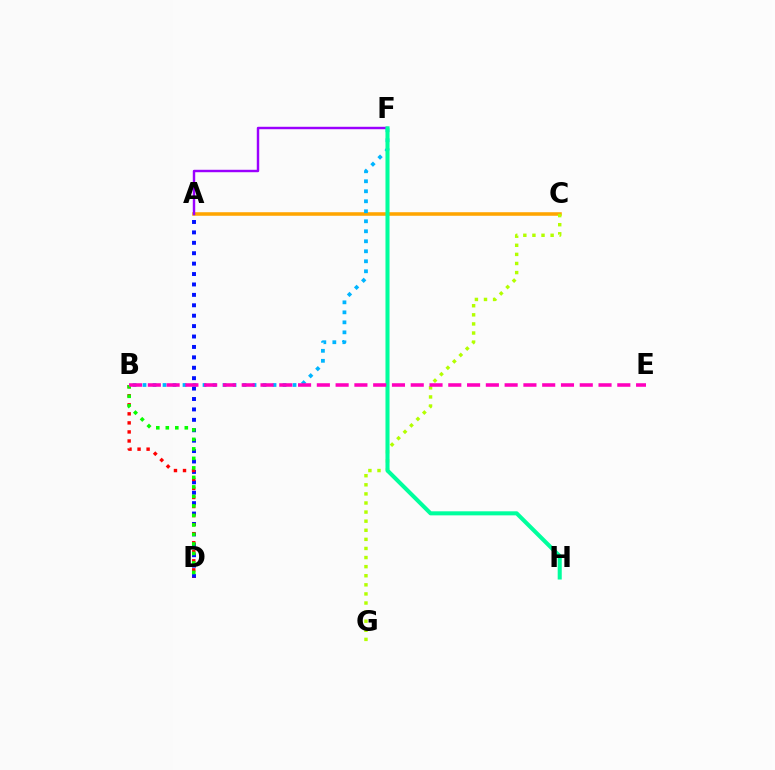{('A', 'C'): [{'color': '#ffa500', 'line_style': 'solid', 'thickness': 2.56}], ('A', 'F'): [{'color': '#9b00ff', 'line_style': 'solid', 'thickness': 1.75}], ('A', 'D'): [{'color': '#0010ff', 'line_style': 'dotted', 'thickness': 2.83}], ('B', 'D'): [{'color': '#ff0000', 'line_style': 'dotted', 'thickness': 2.46}, {'color': '#08ff00', 'line_style': 'dotted', 'thickness': 2.58}], ('B', 'F'): [{'color': '#00b5ff', 'line_style': 'dotted', 'thickness': 2.72}], ('C', 'G'): [{'color': '#b3ff00', 'line_style': 'dotted', 'thickness': 2.47}], ('F', 'H'): [{'color': '#00ff9d', 'line_style': 'solid', 'thickness': 2.92}], ('B', 'E'): [{'color': '#ff00bd', 'line_style': 'dashed', 'thickness': 2.55}]}